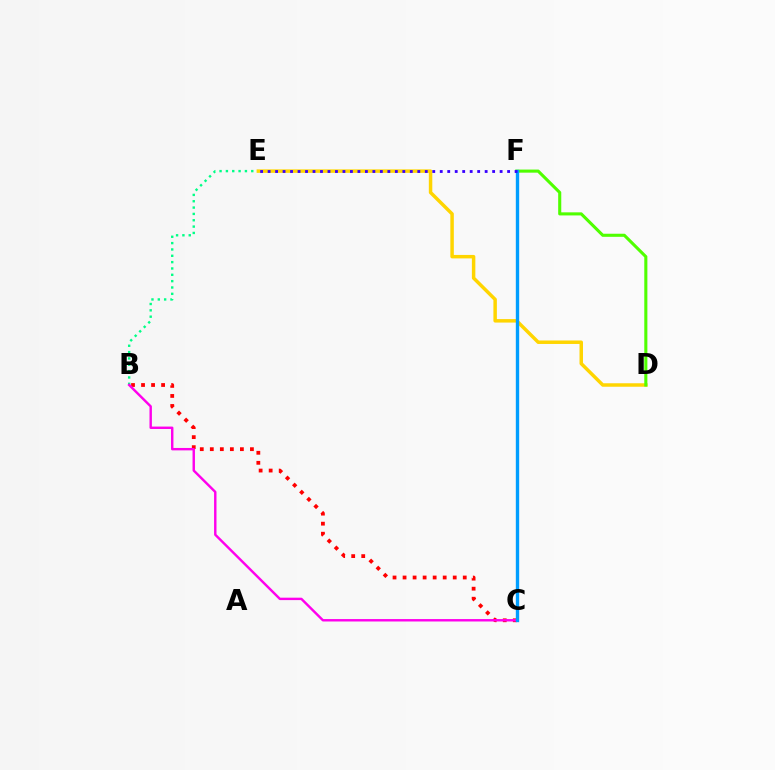{('B', 'E'): [{'color': '#00ff86', 'line_style': 'dotted', 'thickness': 1.72}], ('B', 'C'): [{'color': '#ff0000', 'line_style': 'dotted', 'thickness': 2.73}, {'color': '#ff00ed', 'line_style': 'solid', 'thickness': 1.74}], ('D', 'E'): [{'color': '#ffd500', 'line_style': 'solid', 'thickness': 2.5}], ('D', 'F'): [{'color': '#4fff00', 'line_style': 'solid', 'thickness': 2.22}], ('C', 'F'): [{'color': '#009eff', 'line_style': 'solid', 'thickness': 2.42}], ('E', 'F'): [{'color': '#3700ff', 'line_style': 'dotted', 'thickness': 2.03}]}